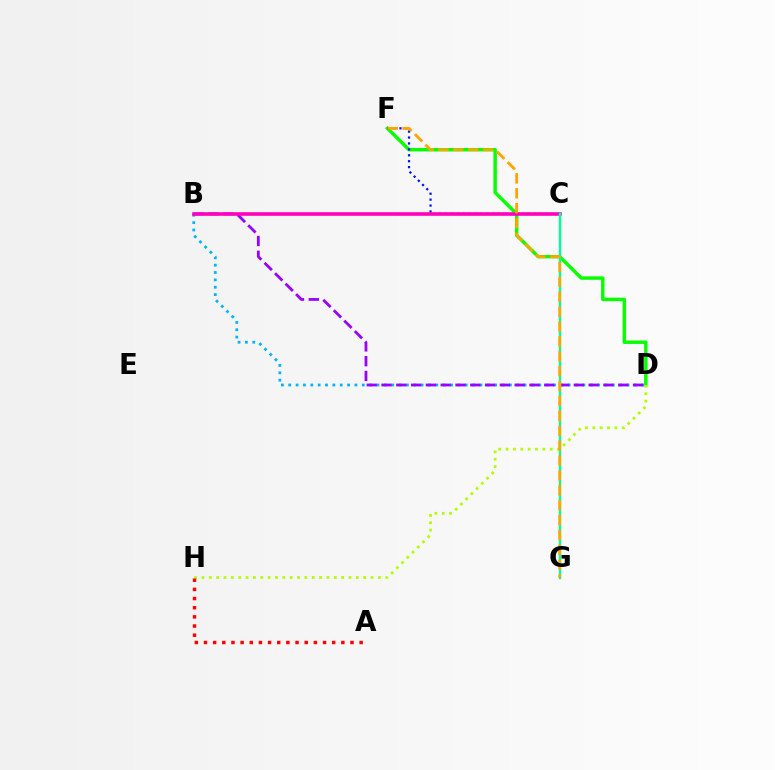{('B', 'D'): [{'color': '#00b5ff', 'line_style': 'dotted', 'thickness': 2.0}, {'color': '#9b00ff', 'line_style': 'dashed', 'thickness': 2.01}], ('D', 'F'): [{'color': '#08ff00', 'line_style': 'solid', 'thickness': 2.48}], ('D', 'H'): [{'color': '#b3ff00', 'line_style': 'dotted', 'thickness': 2.0}], ('C', 'F'): [{'color': '#0010ff', 'line_style': 'dotted', 'thickness': 1.61}], ('A', 'H'): [{'color': '#ff0000', 'line_style': 'dotted', 'thickness': 2.49}], ('B', 'C'): [{'color': '#ff00bd', 'line_style': 'solid', 'thickness': 2.59}], ('C', 'G'): [{'color': '#00ff9d', 'line_style': 'solid', 'thickness': 1.76}], ('F', 'G'): [{'color': '#ffa500', 'line_style': 'dashed', 'thickness': 2.02}]}